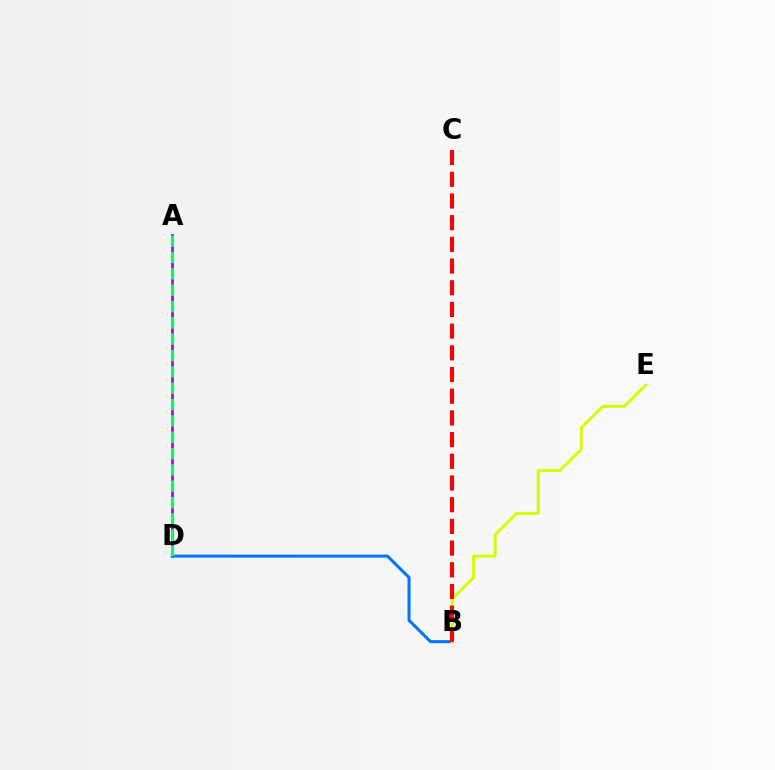{('A', 'D'): [{'color': '#b900ff', 'line_style': 'solid', 'thickness': 2.03}, {'color': '#00ff5c', 'line_style': 'dashed', 'thickness': 2.22}], ('B', 'D'): [{'color': '#0074ff', 'line_style': 'solid', 'thickness': 2.18}], ('B', 'E'): [{'color': '#d1ff00', 'line_style': 'solid', 'thickness': 2.12}], ('B', 'C'): [{'color': '#ff0000', 'line_style': 'dashed', 'thickness': 2.95}]}